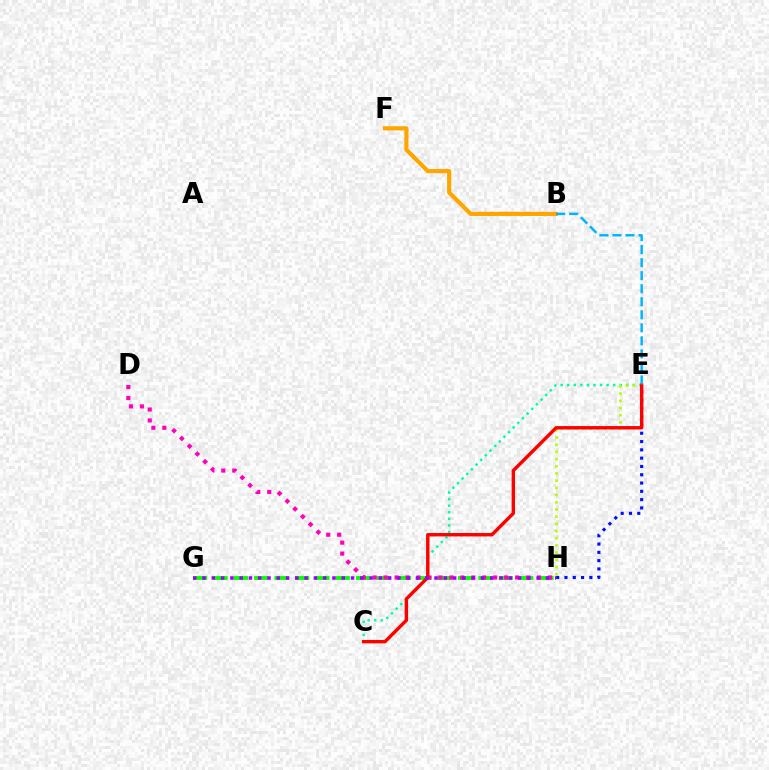{('C', 'E'): [{'color': '#00ff9d', 'line_style': 'dotted', 'thickness': 1.78}, {'color': '#ff0000', 'line_style': 'solid', 'thickness': 2.46}], ('B', 'F'): [{'color': '#ffa500', 'line_style': 'solid', 'thickness': 3.0}], ('G', 'H'): [{'color': '#08ff00', 'line_style': 'dashed', 'thickness': 2.77}, {'color': '#9b00ff', 'line_style': 'dotted', 'thickness': 2.52}], ('E', 'H'): [{'color': '#0010ff', 'line_style': 'dotted', 'thickness': 2.25}, {'color': '#b3ff00', 'line_style': 'dotted', 'thickness': 1.95}], ('D', 'H'): [{'color': '#ff00bd', 'line_style': 'dotted', 'thickness': 2.98}], ('B', 'E'): [{'color': '#00b5ff', 'line_style': 'dashed', 'thickness': 1.77}]}